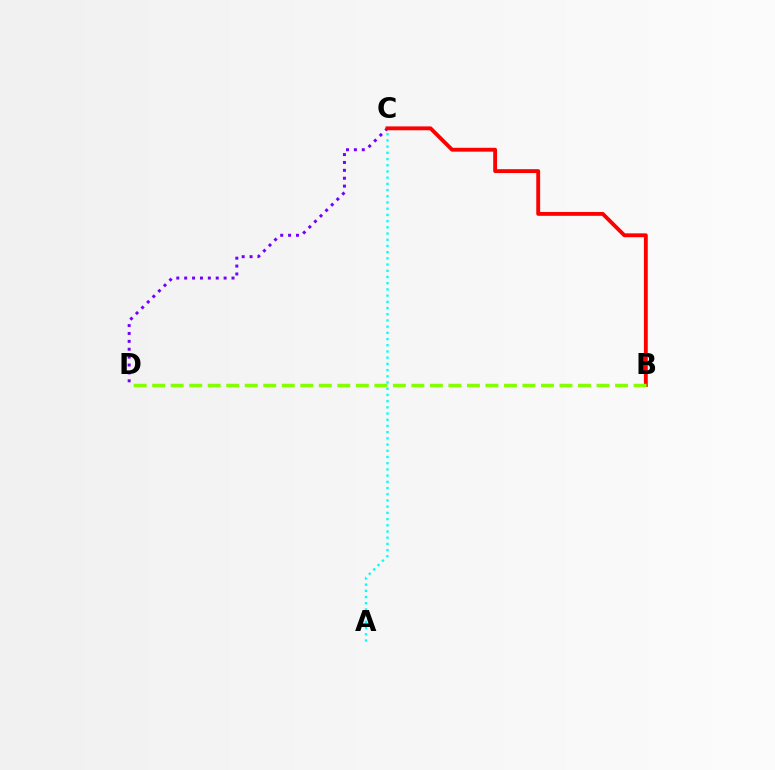{('A', 'C'): [{'color': '#00fff6', 'line_style': 'dotted', 'thickness': 1.69}], ('C', 'D'): [{'color': '#7200ff', 'line_style': 'dotted', 'thickness': 2.14}], ('B', 'C'): [{'color': '#ff0000', 'line_style': 'solid', 'thickness': 2.78}], ('B', 'D'): [{'color': '#84ff00', 'line_style': 'dashed', 'thickness': 2.52}]}